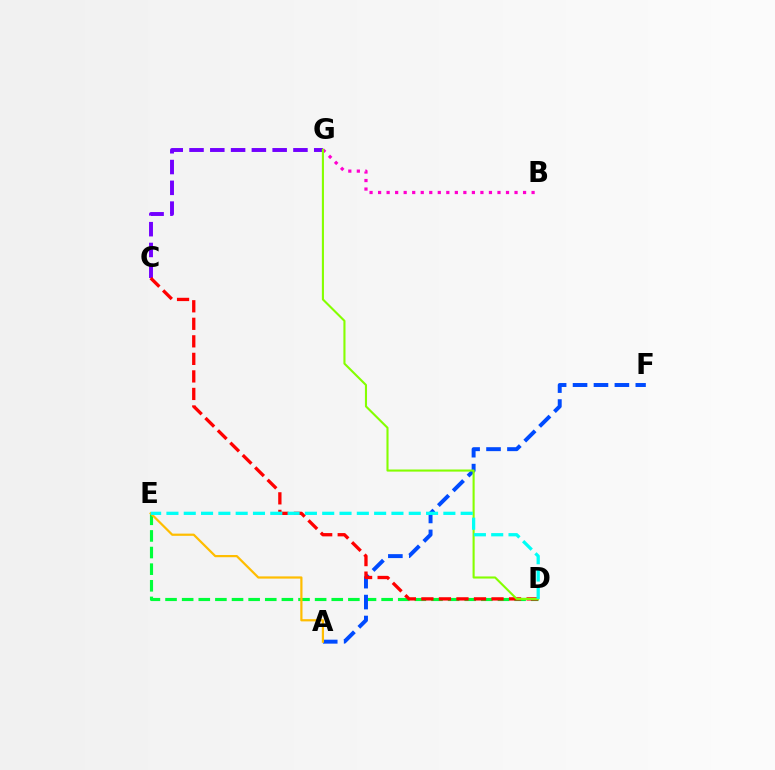{('D', 'E'): [{'color': '#00ff39', 'line_style': 'dashed', 'thickness': 2.26}, {'color': '#00fff6', 'line_style': 'dashed', 'thickness': 2.35}], ('C', 'G'): [{'color': '#7200ff', 'line_style': 'dashed', 'thickness': 2.82}], ('A', 'F'): [{'color': '#004bff', 'line_style': 'dashed', 'thickness': 2.84}], ('B', 'G'): [{'color': '#ff00cf', 'line_style': 'dotted', 'thickness': 2.32}], ('A', 'E'): [{'color': '#ffbd00', 'line_style': 'solid', 'thickness': 1.6}], ('C', 'D'): [{'color': '#ff0000', 'line_style': 'dashed', 'thickness': 2.38}], ('D', 'G'): [{'color': '#84ff00', 'line_style': 'solid', 'thickness': 1.51}]}